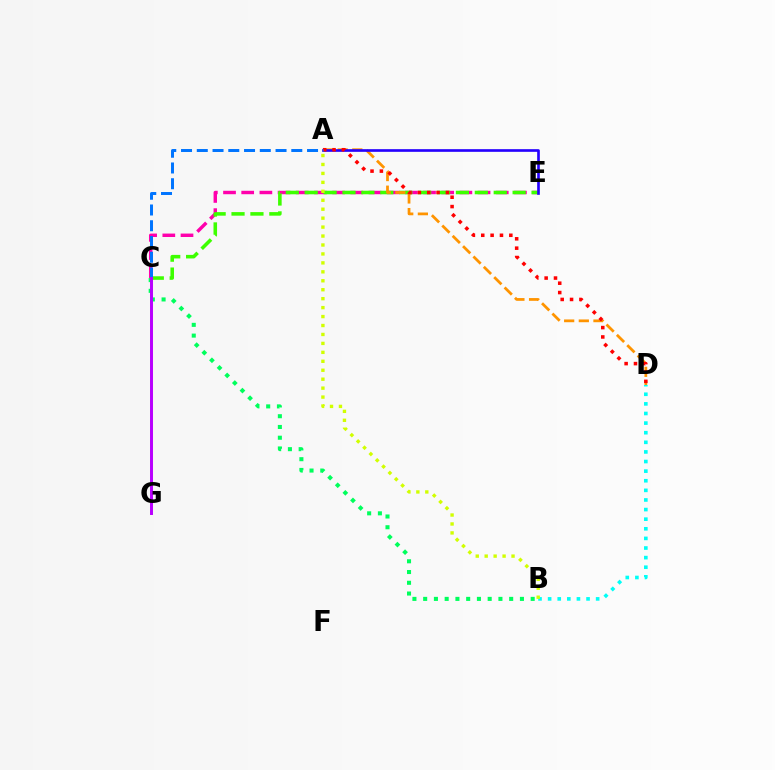{('C', 'E'): [{'color': '#ff00ac', 'line_style': 'dashed', 'thickness': 2.47}, {'color': '#3dff00', 'line_style': 'dashed', 'thickness': 2.57}], ('A', 'D'): [{'color': '#ff9400', 'line_style': 'dashed', 'thickness': 1.99}, {'color': '#ff0000', 'line_style': 'dotted', 'thickness': 2.54}], ('B', 'D'): [{'color': '#00fff6', 'line_style': 'dotted', 'thickness': 2.61}], ('A', 'E'): [{'color': '#2500ff', 'line_style': 'solid', 'thickness': 1.91}], ('A', 'C'): [{'color': '#0074ff', 'line_style': 'dashed', 'thickness': 2.14}], ('B', 'C'): [{'color': '#00ff5c', 'line_style': 'dotted', 'thickness': 2.92}], ('C', 'G'): [{'color': '#b900ff', 'line_style': 'solid', 'thickness': 2.13}], ('A', 'B'): [{'color': '#d1ff00', 'line_style': 'dotted', 'thickness': 2.43}]}